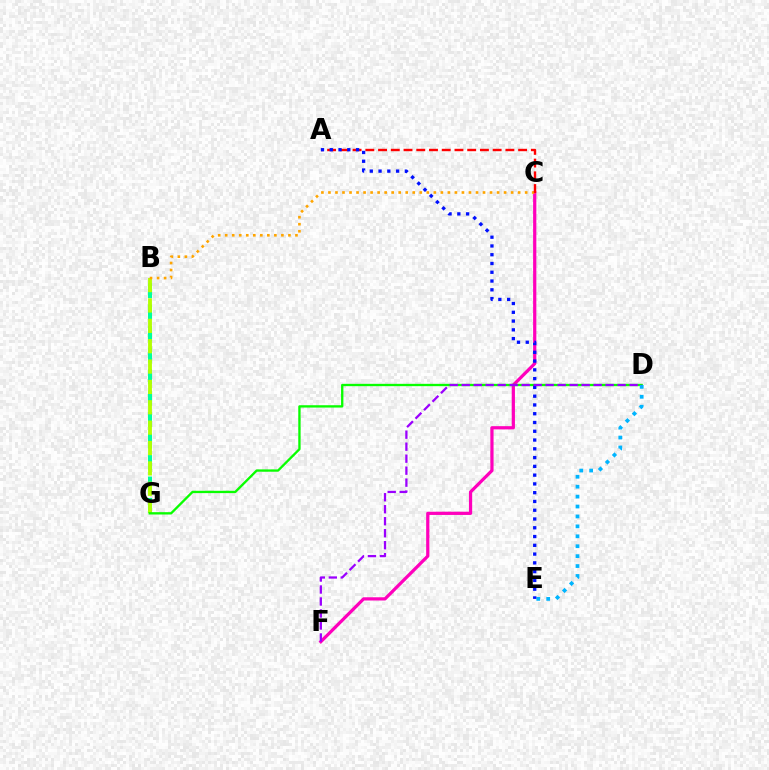{('C', 'F'): [{'color': '#ff00bd', 'line_style': 'solid', 'thickness': 2.32}], ('B', 'G'): [{'color': '#00ff9d', 'line_style': 'dashed', 'thickness': 2.92}, {'color': '#b3ff00', 'line_style': 'dashed', 'thickness': 2.77}], ('B', 'C'): [{'color': '#ffa500', 'line_style': 'dotted', 'thickness': 1.91}], ('A', 'C'): [{'color': '#ff0000', 'line_style': 'dashed', 'thickness': 1.73}], ('D', 'G'): [{'color': '#08ff00', 'line_style': 'solid', 'thickness': 1.68}], ('D', 'E'): [{'color': '#00b5ff', 'line_style': 'dotted', 'thickness': 2.7}], ('A', 'E'): [{'color': '#0010ff', 'line_style': 'dotted', 'thickness': 2.38}], ('D', 'F'): [{'color': '#9b00ff', 'line_style': 'dashed', 'thickness': 1.63}]}